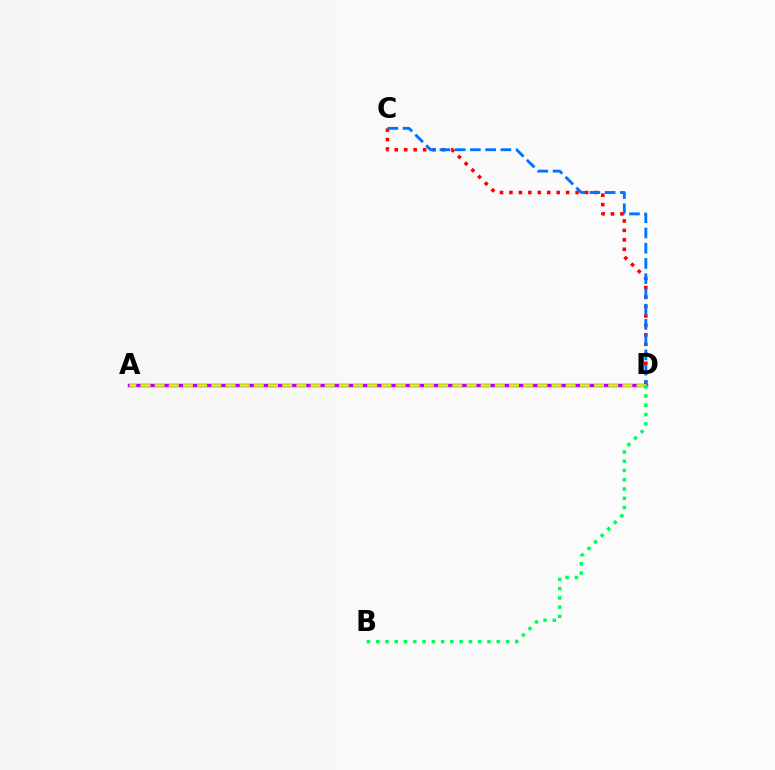{('A', 'D'): [{'color': '#b900ff', 'line_style': 'solid', 'thickness': 2.51}, {'color': '#d1ff00', 'line_style': 'dashed', 'thickness': 1.93}], ('C', 'D'): [{'color': '#ff0000', 'line_style': 'dotted', 'thickness': 2.57}, {'color': '#0074ff', 'line_style': 'dashed', 'thickness': 2.07}], ('B', 'D'): [{'color': '#00ff5c', 'line_style': 'dotted', 'thickness': 2.52}]}